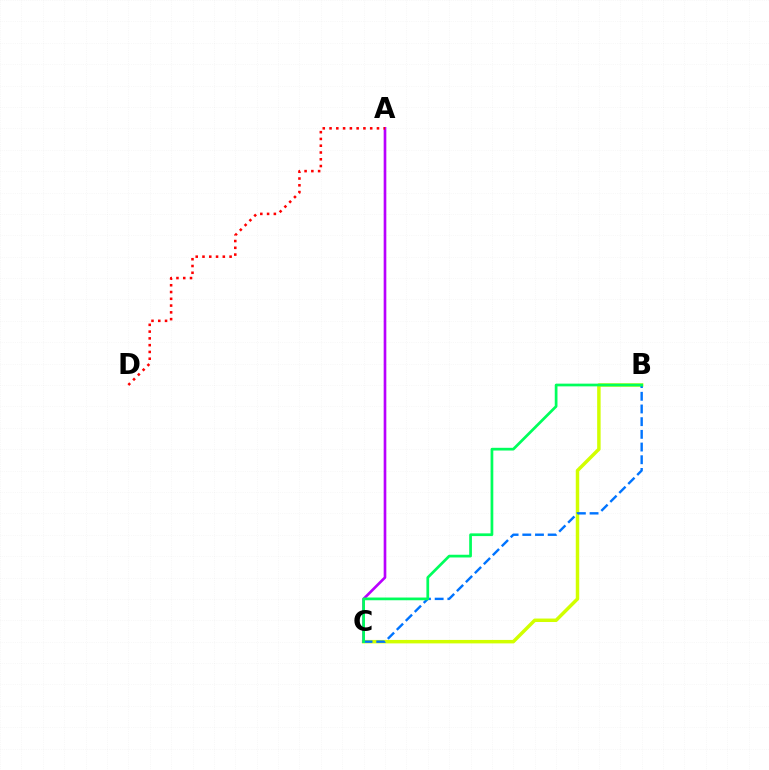{('B', 'C'): [{'color': '#d1ff00', 'line_style': 'solid', 'thickness': 2.5}, {'color': '#0074ff', 'line_style': 'dashed', 'thickness': 1.72}, {'color': '#00ff5c', 'line_style': 'solid', 'thickness': 1.96}], ('A', 'C'): [{'color': '#b900ff', 'line_style': 'solid', 'thickness': 1.91}], ('A', 'D'): [{'color': '#ff0000', 'line_style': 'dotted', 'thickness': 1.84}]}